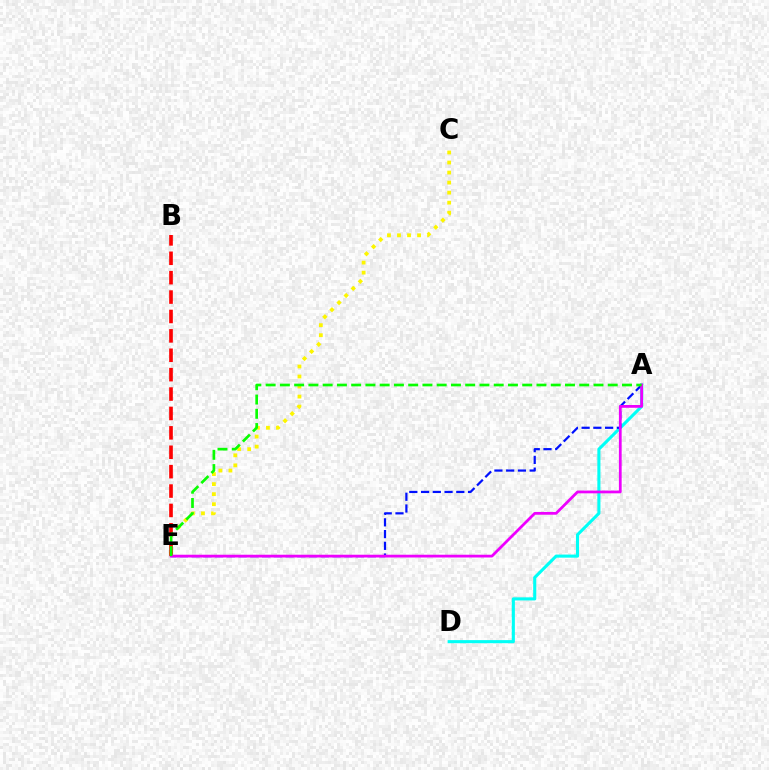{('C', 'E'): [{'color': '#fcf500', 'line_style': 'dotted', 'thickness': 2.73}], ('A', 'D'): [{'color': '#00fff6', 'line_style': 'solid', 'thickness': 2.23}], ('A', 'E'): [{'color': '#0010ff', 'line_style': 'dashed', 'thickness': 1.6}, {'color': '#ee00ff', 'line_style': 'solid', 'thickness': 1.99}, {'color': '#08ff00', 'line_style': 'dashed', 'thickness': 1.94}], ('B', 'E'): [{'color': '#ff0000', 'line_style': 'dashed', 'thickness': 2.63}]}